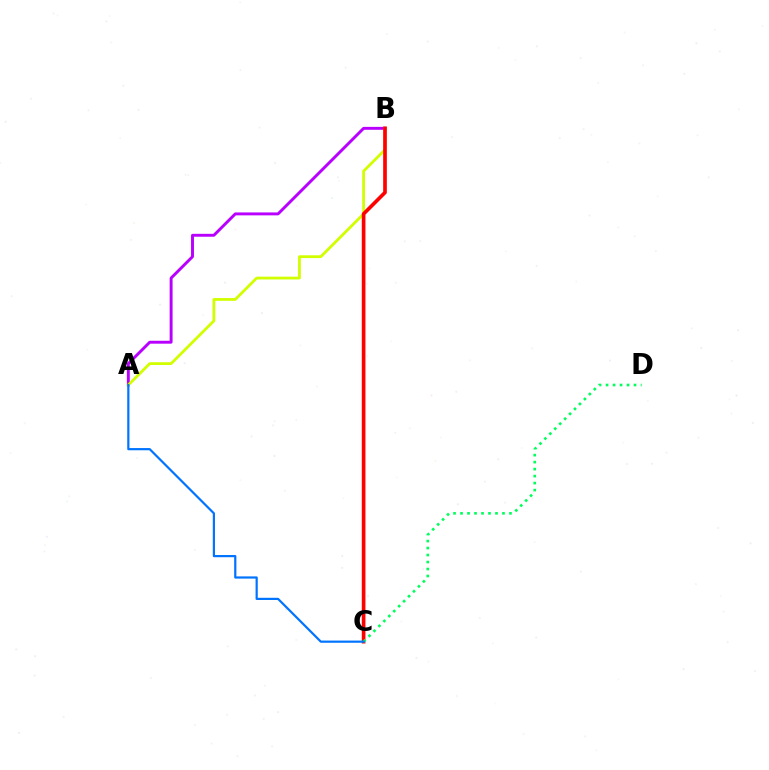{('A', 'B'): [{'color': '#b900ff', 'line_style': 'solid', 'thickness': 2.1}, {'color': '#d1ff00', 'line_style': 'solid', 'thickness': 2.01}], ('B', 'C'): [{'color': '#ff0000', 'line_style': 'solid', 'thickness': 2.63}], ('C', 'D'): [{'color': '#00ff5c', 'line_style': 'dotted', 'thickness': 1.9}], ('A', 'C'): [{'color': '#0074ff', 'line_style': 'solid', 'thickness': 1.59}]}